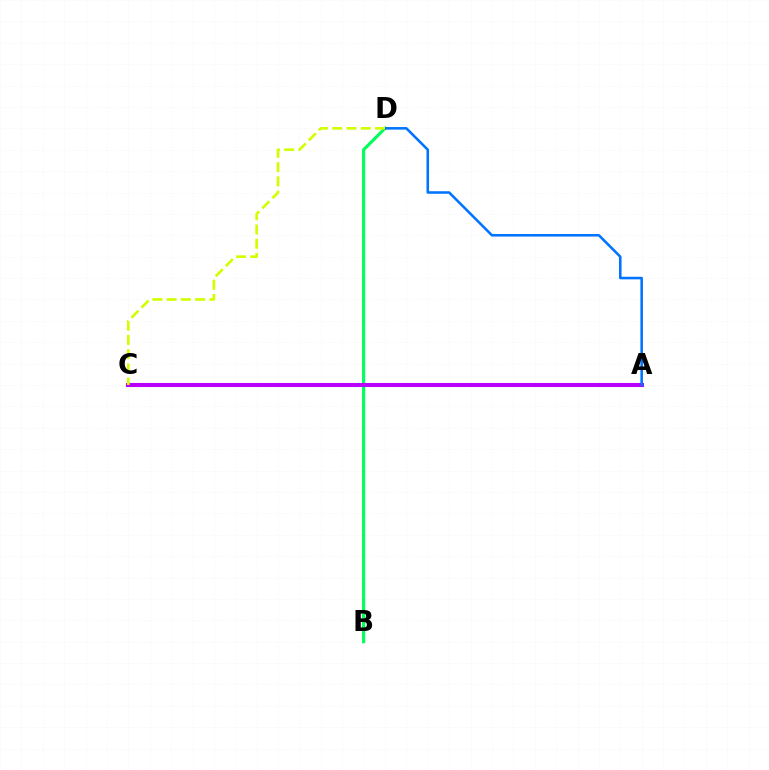{('A', 'C'): [{'color': '#ff0000', 'line_style': 'dotted', 'thickness': 2.74}, {'color': '#b900ff', 'line_style': 'solid', 'thickness': 2.92}], ('B', 'D'): [{'color': '#00ff5c', 'line_style': 'solid', 'thickness': 2.26}], ('A', 'D'): [{'color': '#0074ff', 'line_style': 'solid', 'thickness': 1.84}], ('C', 'D'): [{'color': '#d1ff00', 'line_style': 'dashed', 'thickness': 1.94}]}